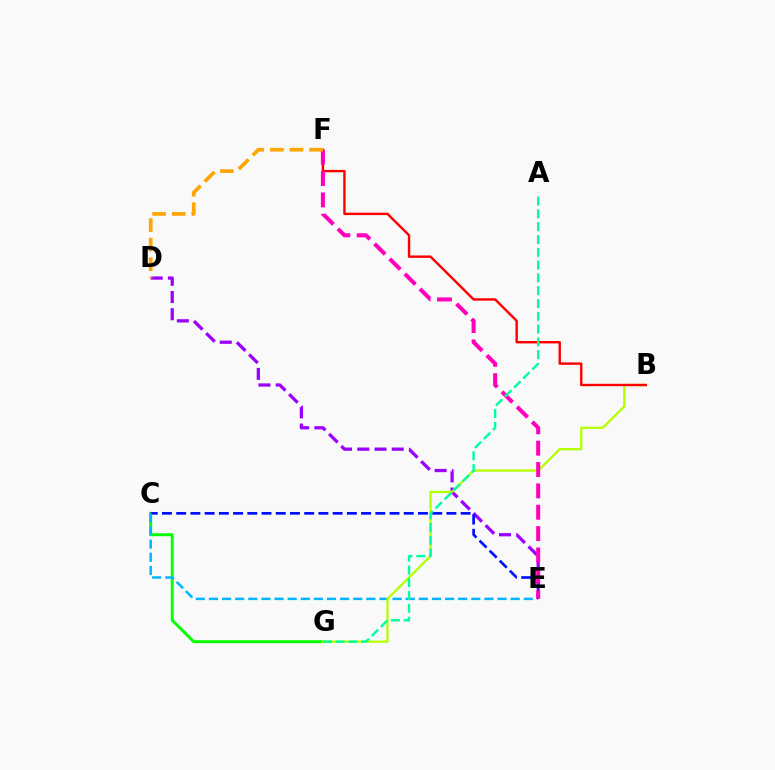{('D', 'E'): [{'color': '#9b00ff', 'line_style': 'dashed', 'thickness': 2.34}], ('C', 'G'): [{'color': '#08ff00', 'line_style': 'solid', 'thickness': 2.13}], ('C', 'E'): [{'color': '#0010ff', 'line_style': 'dashed', 'thickness': 1.93}, {'color': '#00b5ff', 'line_style': 'dashed', 'thickness': 1.78}], ('B', 'G'): [{'color': '#b3ff00', 'line_style': 'solid', 'thickness': 1.63}], ('B', 'F'): [{'color': '#ff0000', 'line_style': 'solid', 'thickness': 1.73}], ('E', 'F'): [{'color': '#ff00bd', 'line_style': 'dashed', 'thickness': 2.9}], ('D', 'F'): [{'color': '#ffa500', 'line_style': 'dashed', 'thickness': 2.66}], ('A', 'G'): [{'color': '#00ff9d', 'line_style': 'dashed', 'thickness': 1.74}]}